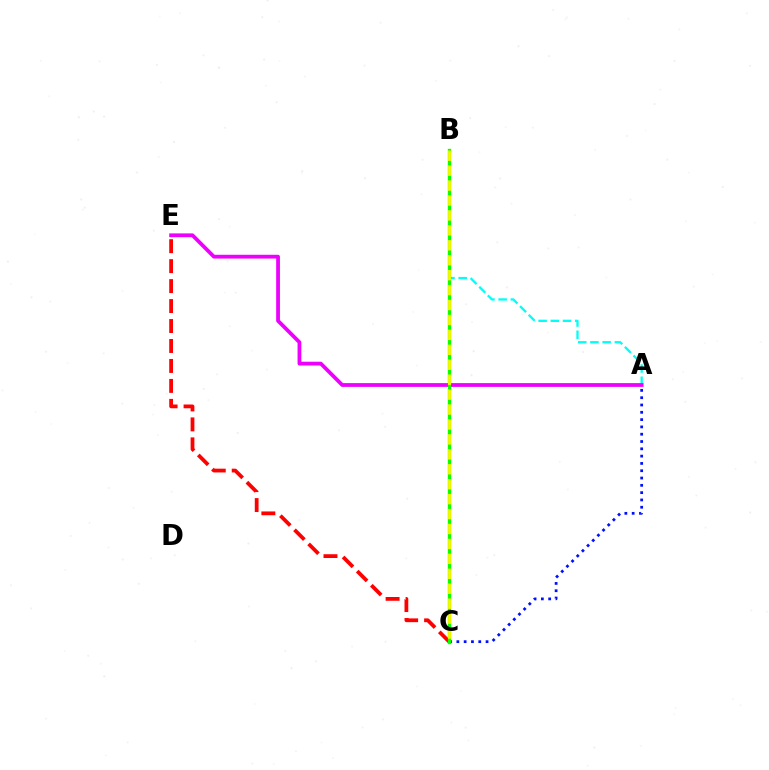{('C', 'E'): [{'color': '#ff0000', 'line_style': 'dashed', 'thickness': 2.71}], ('A', 'C'): [{'color': '#0010ff', 'line_style': 'dotted', 'thickness': 1.98}], ('A', 'B'): [{'color': '#00fff6', 'line_style': 'dashed', 'thickness': 1.66}], ('A', 'E'): [{'color': '#ee00ff', 'line_style': 'solid', 'thickness': 2.72}], ('B', 'C'): [{'color': '#08ff00', 'line_style': 'solid', 'thickness': 2.4}, {'color': '#fcf500', 'line_style': 'dashed', 'thickness': 2.03}]}